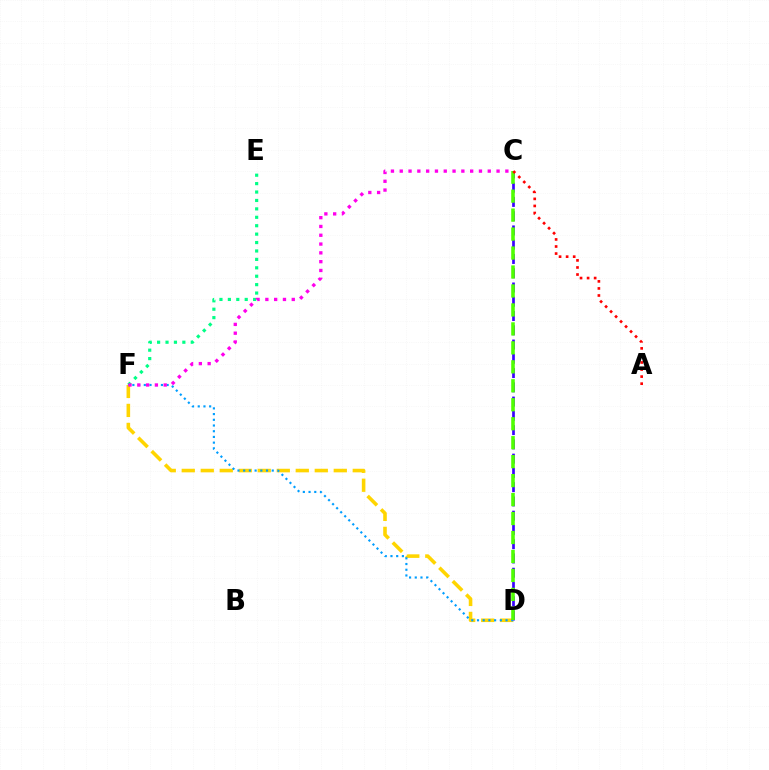{('D', 'F'): [{'color': '#ffd500', 'line_style': 'dashed', 'thickness': 2.58}, {'color': '#009eff', 'line_style': 'dotted', 'thickness': 1.55}], ('E', 'F'): [{'color': '#00ff86', 'line_style': 'dotted', 'thickness': 2.29}], ('C', 'D'): [{'color': '#3700ff', 'line_style': 'dashed', 'thickness': 1.94}, {'color': '#4fff00', 'line_style': 'dashed', 'thickness': 2.58}], ('C', 'F'): [{'color': '#ff00ed', 'line_style': 'dotted', 'thickness': 2.39}], ('A', 'C'): [{'color': '#ff0000', 'line_style': 'dotted', 'thickness': 1.92}]}